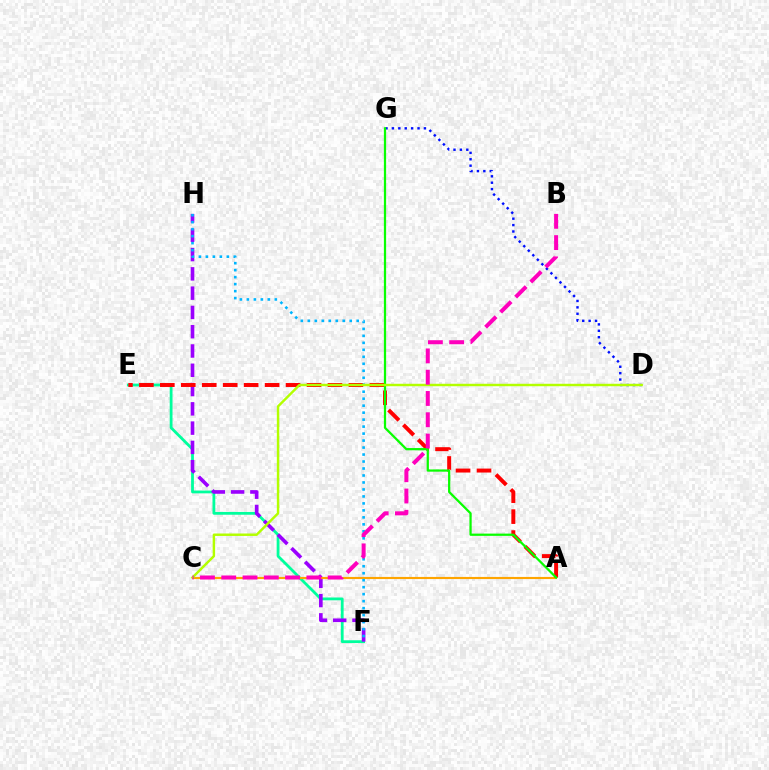{('E', 'F'): [{'color': '#00ff9d', 'line_style': 'solid', 'thickness': 2.01}], ('F', 'H'): [{'color': '#9b00ff', 'line_style': 'dashed', 'thickness': 2.62}, {'color': '#00b5ff', 'line_style': 'dotted', 'thickness': 1.9}], ('D', 'G'): [{'color': '#0010ff', 'line_style': 'dotted', 'thickness': 1.74}], ('A', 'C'): [{'color': '#ffa500', 'line_style': 'solid', 'thickness': 1.54}], ('A', 'E'): [{'color': '#ff0000', 'line_style': 'dashed', 'thickness': 2.85}], ('A', 'G'): [{'color': '#08ff00', 'line_style': 'solid', 'thickness': 1.61}], ('C', 'D'): [{'color': '#b3ff00', 'line_style': 'solid', 'thickness': 1.76}], ('B', 'C'): [{'color': '#ff00bd', 'line_style': 'dashed', 'thickness': 2.89}]}